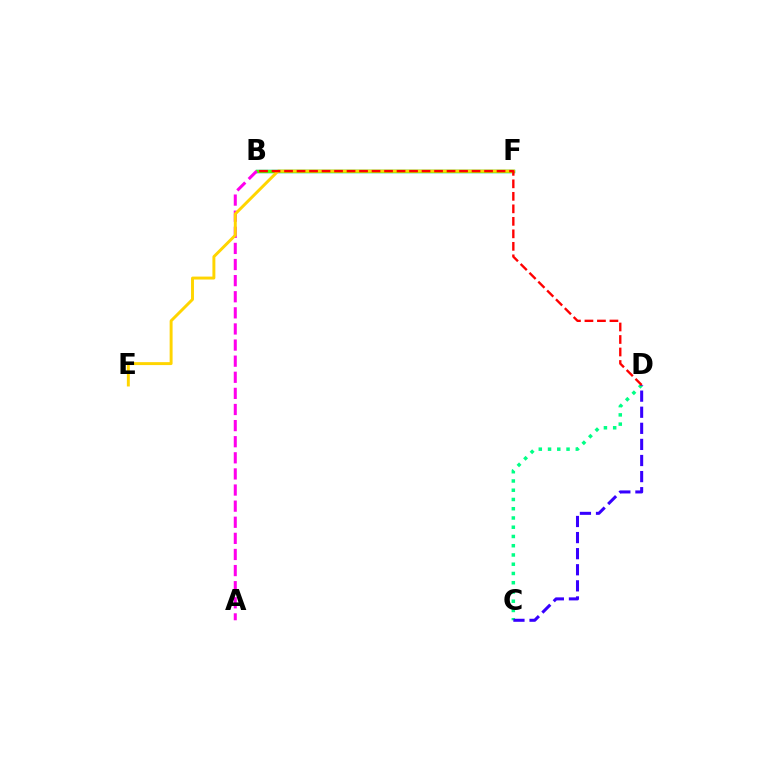{('B', 'F'): [{'color': '#009eff', 'line_style': 'solid', 'thickness': 2.41}, {'color': '#4fff00', 'line_style': 'solid', 'thickness': 2.42}], ('A', 'B'): [{'color': '#ff00ed', 'line_style': 'dashed', 'thickness': 2.19}], ('C', 'D'): [{'color': '#00ff86', 'line_style': 'dotted', 'thickness': 2.51}, {'color': '#3700ff', 'line_style': 'dashed', 'thickness': 2.19}], ('E', 'F'): [{'color': '#ffd500', 'line_style': 'solid', 'thickness': 2.12}], ('B', 'D'): [{'color': '#ff0000', 'line_style': 'dashed', 'thickness': 1.7}]}